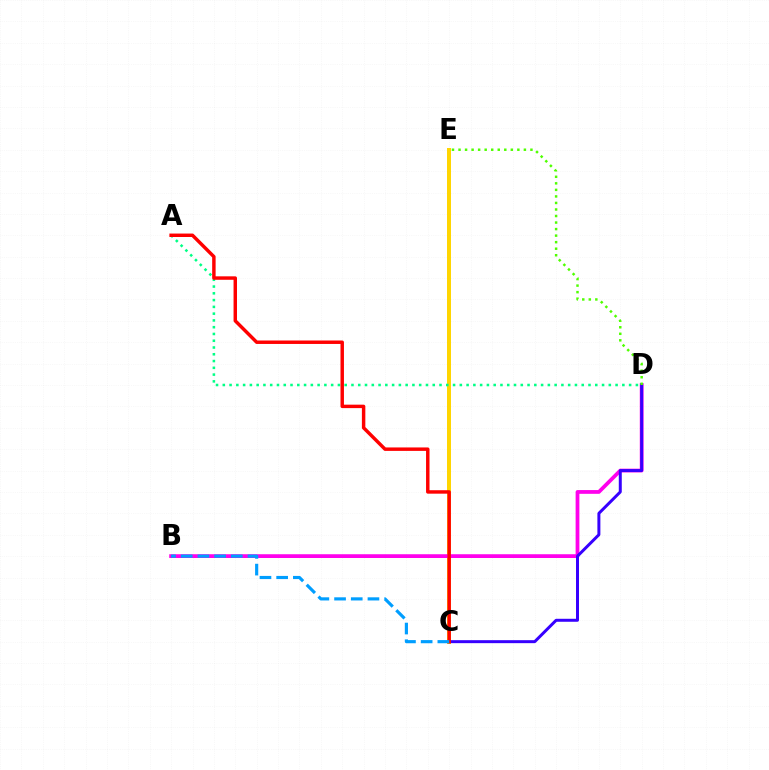{('C', 'E'): [{'color': '#ffd500', 'line_style': 'solid', 'thickness': 2.87}], ('A', 'D'): [{'color': '#00ff86', 'line_style': 'dotted', 'thickness': 1.84}], ('B', 'D'): [{'color': '#ff00ed', 'line_style': 'solid', 'thickness': 2.71}], ('C', 'D'): [{'color': '#3700ff', 'line_style': 'solid', 'thickness': 2.15}], ('A', 'C'): [{'color': '#ff0000', 'line_style': 'solid', 'thickness': 2.49}], ('D', 'E'): [{'color': '#4fff00', 'line_style': 'dotted', 'thickness': 1.78}], ('B', 'C'): [{'color': '#009eff', 'line_style': 'dashed', 'thickness': 2.27}]}